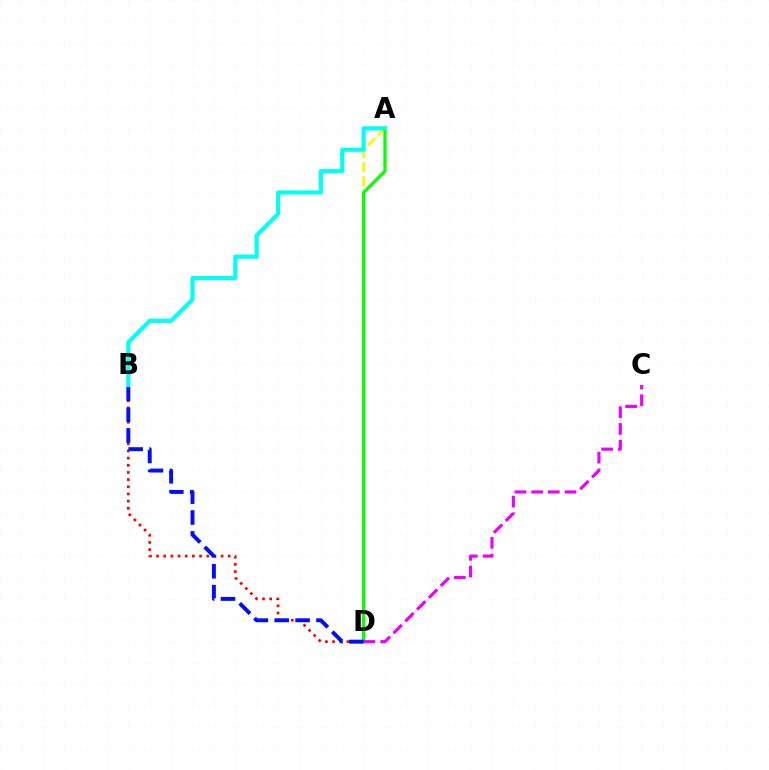{('A', 'D'): [{'color': '#fcf500', 'line_style': 'dashed', 'thickness': 1.93}, {'color': '#08ff00', 'line_style': 'solid', 'thickness': 2.33}], ('B', 'D'): [{'color': '#ff0000', 'line_style': 'dotted', 'thickness': 1.95}, {'color': '#0010ff', 'line_style': 'dashed', 'thickness': 2.83}], ('C', 'D'): [{'color': '#ee00ff', 'line_style': 'dashed', 'thickness': 2.27}], ('A', 'B'): [{'color': '#00fff6', 'line_style': 'solid', 'thickness': 2.97}]}